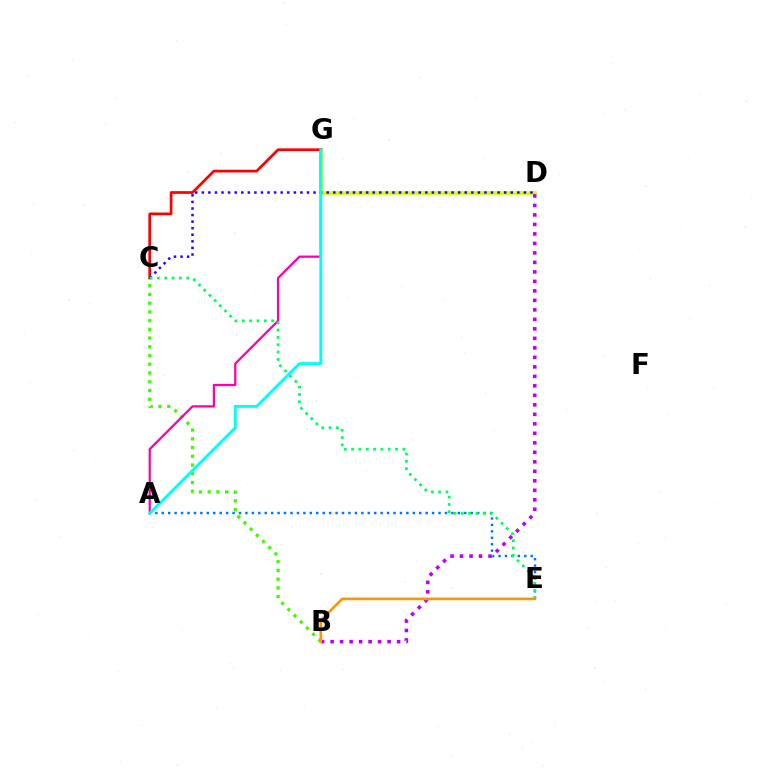{('A', 'E'): [{'color': '#0074ff', 'line_style': 'dotted', 'thickness': 1.75}], ('D', 'G'): [{'color': '#d1ff00', 'line_style': 'solid', 'thickness': 2.61}], ('B', 'C'): [{'color': '#3dff00', 'line_style': 'dotted', 'thickness': 2.37}], ('C', 'G'): [{'color': '#ff0000', 'line_style': 'solid', 'thickness': 1.97}], ('B', 'D'): [{'color': '#b900ff', 'line_style': 'dotted', 'thickness': 2.58}], ('C', 'D'): [{'color': '#2500ff', 'line_style': 'dotted', 'thickness': 1.79}], ('A', 'G'): [{'color': '#ff00ac', 'line_style': 'solid', 'thickness': 1.63}, {'color': '#00fff6', 'line_style': 'solid', 'thickness': 2.12}], ('C', 'E'): [{'color': '#00ff5c', 'line_style': 'dotted', 'thickness': 1.99}], ('B', 'E'): [{'color': '#ff9400', 'line_style': 'solid', 'thickness': 1.92}]}